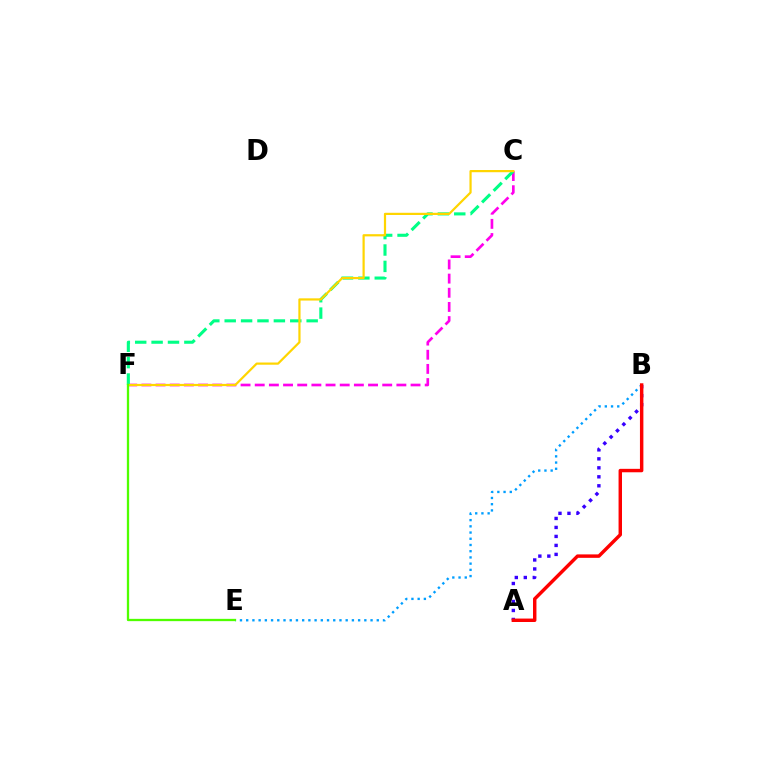{('A', 'B'): [{'color': '#3700ff', 'line_style': 'dotted', 'thickness': 2.44}, {'color': '#ff0000', 'line_style': 'solid', 'thickness': 2.48}], ('C', 'F'): [{'color': '#ff00ed', 'line_style': 'dashed', 'thickness': 1.92}, {'color': '#00ff86', 'line_style': 'dashed', 'thickness': 2.23}, {'color': '#ffd500', 'line_style': 'solid', 'thickness': 1.59}], ('B', 'E'): [{'color': '#009eff', 'line_style': 'dotted', 'thickness': 1.69}], ('E', 'F'): [{'color': '#4fff00', 'line_style': 'solid', 'thickness': 1.66}]}